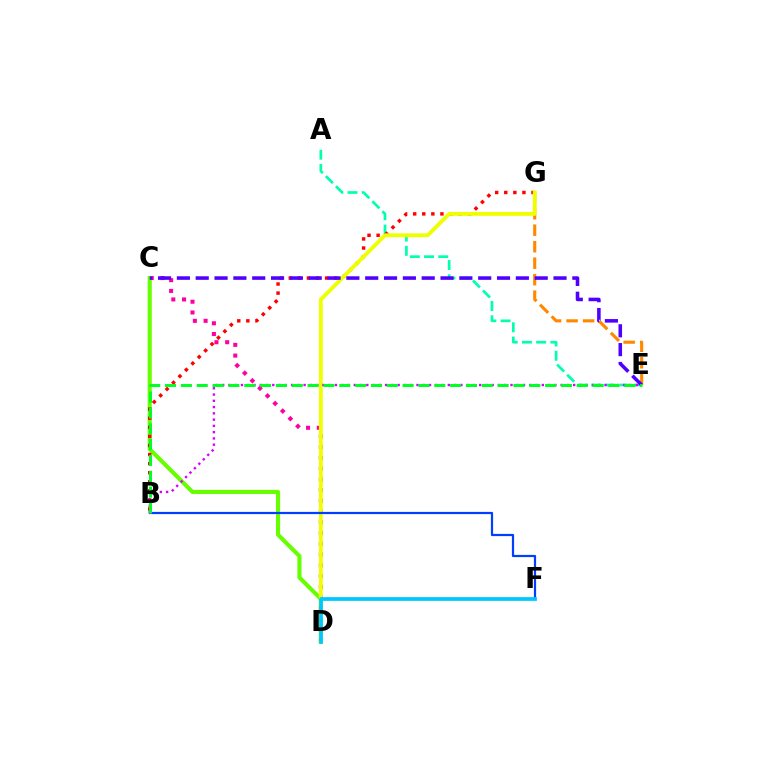{('C', 'D'): [{'color': '#ff00a0', 'line_style': 'dotted', 'thickness': 2.92}, {'color': '#66ff00', 'line_style': 'solid', 'thickness': 2.94}], ('A', 'E'): [{'color': '#00ffaf', 'line_style': 'dashed', 'thickness': 1.93}], ('E', 'G'): [{'color': '#ff8800', 'line_style': 'dashed', 'thickness': 2.24}], ('B', 'G'): [{'color': '#ff0000', 'line_style': 'dotted', 'thickness': 2.47}], ('D', 'G'): [{'color': '#eeff00', 'line_style': 'solid', 'thickness': 2.78}], ('B', 'F'): [{'color': '#003fff', 'line_style': 'solid', 'thickness': 1.59}], ('C', 'E'): [{'color': '#4f00ff', 'line_style': 'dashed', 'thickness': 2.56}], ('D', 'F'): [{'color': '#00c7ff', 'line_style': 'solid', 'thickness': 2.7}], ('B', 'E'): [{'color': '#d600ff', 'line_style': 'dotted', 'thickness': 1.7}, {'color': '#00ff27', 'line_style': 'dashed', 'thickness': 2.15}]}